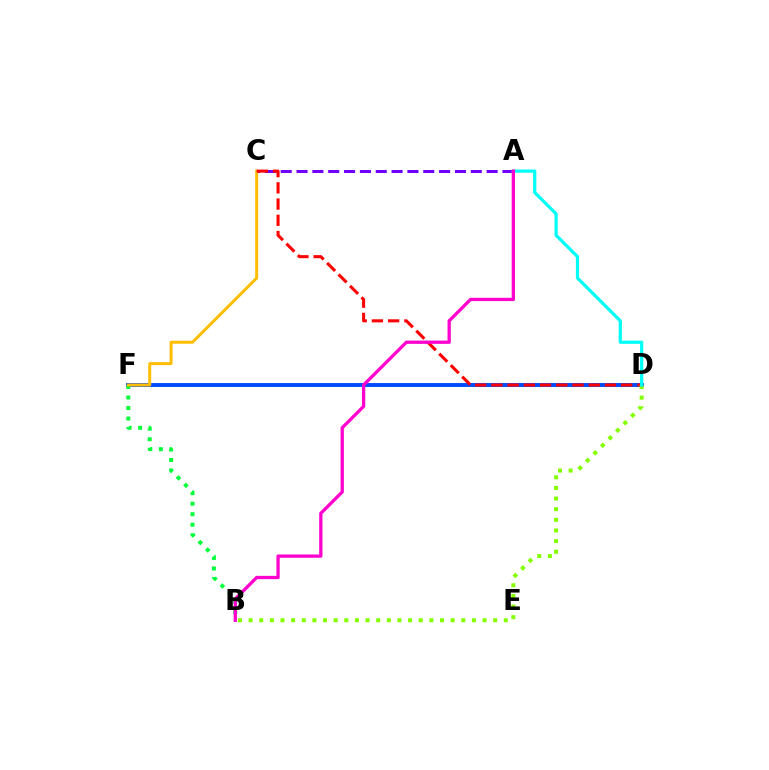{('D', 'F'): [{'color': '#004bff', 'line_style': 'solid', 'thickness': 2.81}], ('B', 'F'): [{'color': '#00ff39', 'line_style': 'dotted', 'thickness': 2.86}], ('A', 'C'): [{'color': '#7200ff', 'line_style': 'dashed', 'thickness': 2.15}], ('C', 'F'): [{'color': '#ffbd00', 'line_style': 'solid', 'thickness': 2.14}], ('C', 'D'): [{'color': '#ff0000', 'line_style': 'dashed', 'thickness': 2.2}], ('B', 'D'): [{'color': '#84ff00', 'line_style': 'dotted', 'thickness': 2.89}], ('A', 'D'): [{'color': '#00fff6', 'line_style': 'solid', 'thickness': 2.3}], ('A', 'B'): [{'color': '#ff00cf', 'line_style': 'solid', 'thickness': 2.36}]}